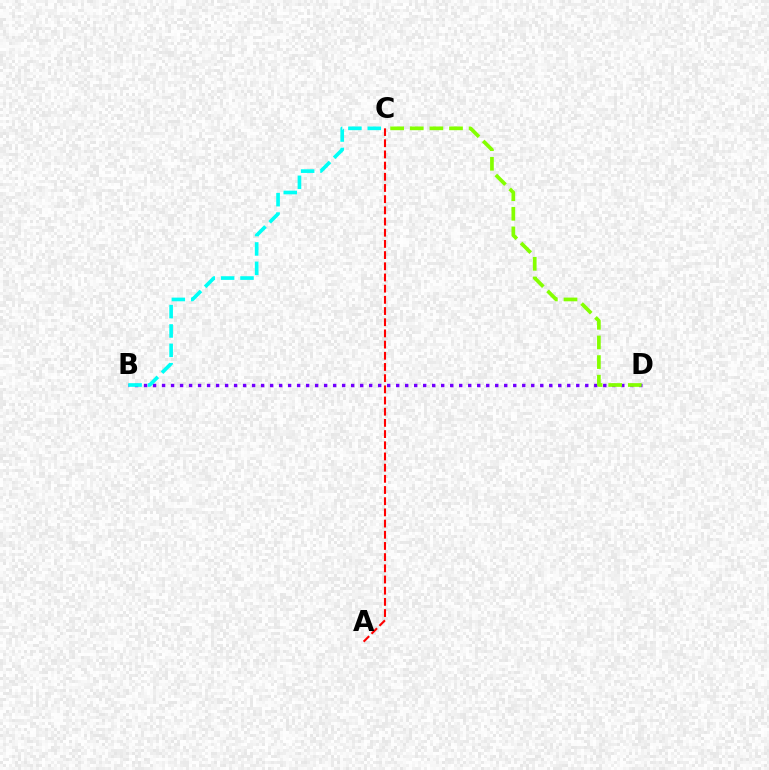{('B', 'D'): [{'color': '#7200ff', 'line_style': 'dotted', 'thickness': 2.45}], ('C', 'D'): [{'color': '#84ff00', 'line_style': 'dashed', 'thickness': 2.67}], ('A', 'C'): [{'color': '#ff0000', 'line_style': 'dashed', 'thickness': 1.52}], ('B', 'C'): [{'color': '#00fff6', 'line_style': 'dashed', 'thickness': 2.63}]}